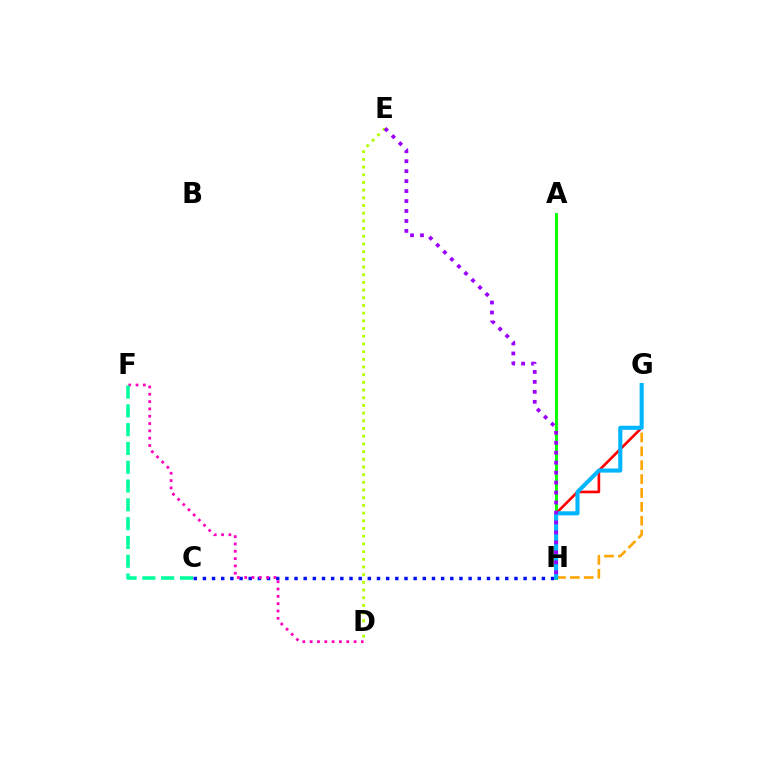{('A', 'H'): [{'color': '#08ff00', 'line_style': 'solid', 'thickness': 2.1}], ('C', 'H'): [{'color': '#0010ff', 'line_style': 'dotted', 'thickness': 2.49}], ('G', 'H'): [{'color': '#ff0000', 'line_style': 'solid', 'thickness': 1.9}, {'color': '#ffa500', 'line_style': 'dashed', 'thickness': 1.89}, {'color': '#00b5ff', 'line_style': 'solid', 'thickness': 2.94}], ('D', 'F'): [{'color': '#ff00bd', 'line_style': 'dotted', 'thickness': 1.99}], ('D', 'E'): [{'color': '#b3ff00', 'line_style': 'dotted', 'thickness': 2.09}], ('C', 'F'): [{'color': '#00ff9d', 'line_style': 'dashed', 'thickness': 2.55}], ('E', 'H'): [{'color': '#9b00ff', 'line_style': 'dotted', 'thickness': 2.71}]}